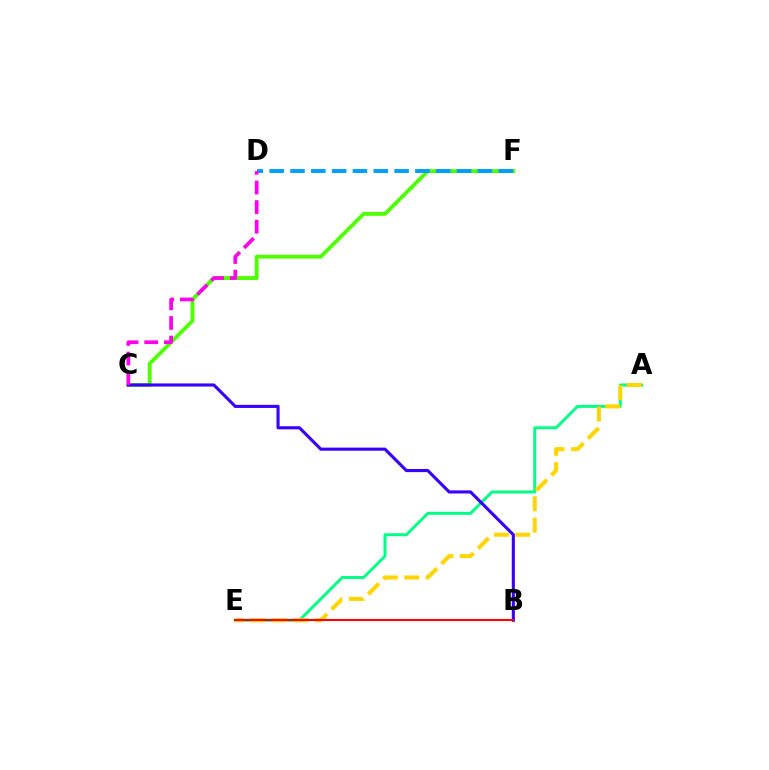{('C', 'F'): [{'color': '#4fff00', 'line_style': 'solid', 'thickness': 2.76}], ('A', 'E'): [{'color': '#00ff86', 'line_style': 'solid', 'thickness': 2.14}, {'color': '#ffd500', 'line_style': 'dashed', 'thickness': 2.92}], ('B', 'C'): [{'color': '#3700ff', 'line_style': 'solid', 'thickness': 2.24}], ('B', 'E'): [{'color': '#ff0000', 'line_style': 'solid', 'thickness': 1.5}], ('D', 'F'): [{'color': '#009eff', 'line_style': 'dashed', 'thickness': 2.83}], ('C', 'D'): [{'color': '#ff00ed', 'line_style': 'dashed', 'thickness': 2.66}]}